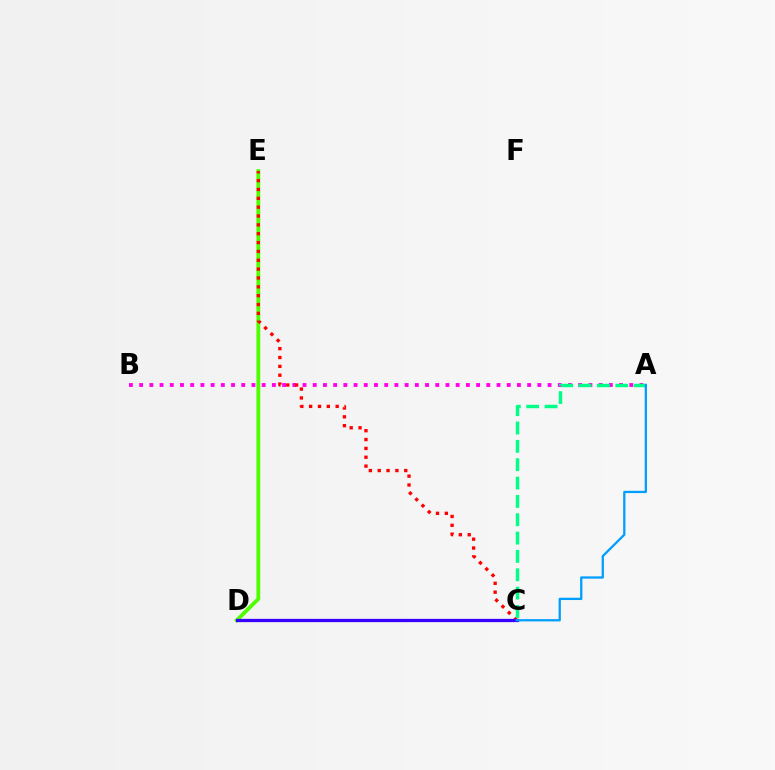{('D', 'E'): [{'color': '#4fff00', 'line_style': 'solid', 'thickness': 2.76}], ('C', 'D'): [{'color': '#ffd500', 'line_style': 'dotted', 'thickness': 2.19}, {'color': '#3700ff', 'line_style': 'solid', 'thickness': 2.35}], ('A', 'B'): [{'color': '#ff00ed', 'line_style': 'dotted', 'thickness': 2.77}], ('C', 'E'): [{'color': '#ff0000', 'line_style': 'dotted', 'thickness': 2.4}], ('A', 'C'): [{'color': '#00ff86', 'line_style': 'dashed', 'thickness': 2.49}, {'color': '#009eff', 'line_style': 'solid', 'thickness': 1.64}]}